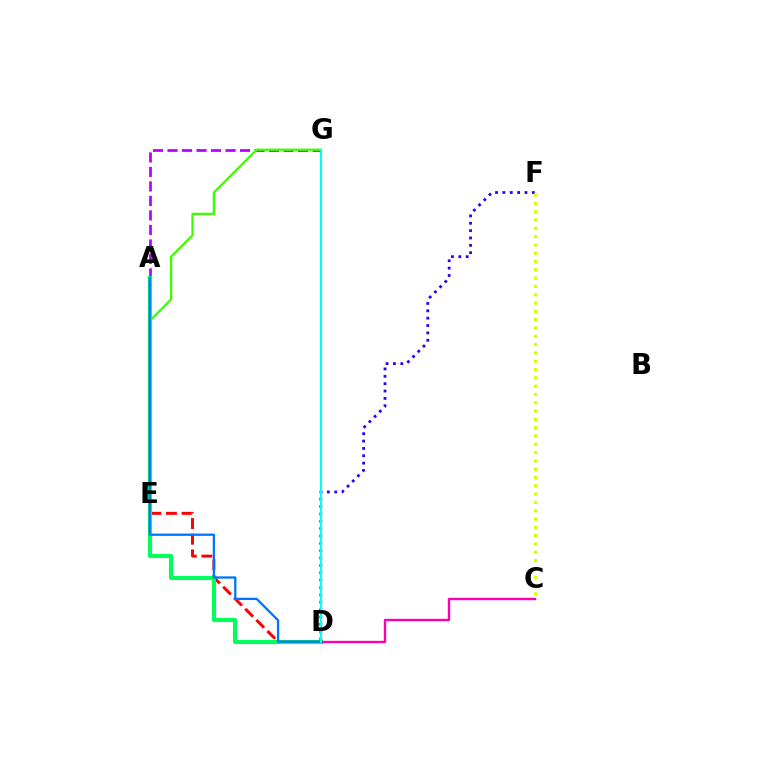{('A', 'G'): [{'color': '#b900ff', 'line_style': 'dashed', 'thickness': 1.97}], ('A', 'E'): [{'color': '#ff9400', 'line_style': 'solid', 'thickness': 2.21}], ('D', 'E'): [{'color': '#ff0000', 'line_style': 'dashed', 'thickness': 2.13}], ('A', 'D'): [{'color': '#00ff5c', 'line_style': 'solid', 'thickness': 2.95}, {'color': '#0074ff', 'line_style': 'solid', 'thickness': 1.65}], ('C', 'D'): [{'color': '#ff00ac', 'line_style': 'solid', 'thickness': 1.71}], ('E', 'G'): [{'color': '#3dff00', 'line_style': 'solid', 'thickness': 1.65}], ('D', 'F'): [{'color': '#2500ff', 'line_style': 'dotted', 'thickness': 2.0}], ('C', 'F'): [{'color': '#d1ff00', 'line_style': 'dotted', 'thickness': 2.26}], ('D', 'G'): [{'color': '#00fff6', 'line_style': 'solid', 'thickness': 1.52}]}